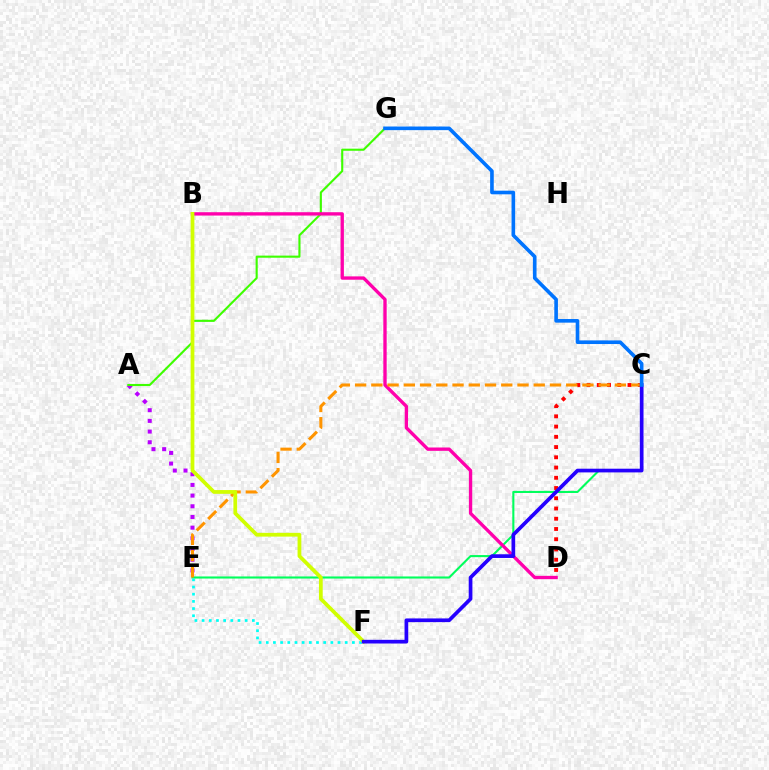{('A', 'E'): [{'color': '#b900ff', 'line_style': 'dotted', 'thickness': 2.9}], ('A', 'G'): [{'color': '#3dff00', 'line_style': 'solid', 'thickness': 1.52}], ('C', 'E'): [{'color': '#00ff5c', 'line_style': 'solid', 'thickness': 1.51}, {'color': '#ff9400', 'line_style': 'dashed', 'thickness': 2.21}], ('B', 'D'): [{'color': '#ff00ac', 'line_style': 'solid', 'thickness': 2.41}], ('C', 'D'): [{'color': '#ff0000', 'line_style': 'dotted', 'thickness': 2.78}], ('E', 'F'): [{'color': '#00fff6', 'line_style': 'dotted', 'thickness': 1.95}], ('B', 'F'): [{'color': '#d1ff00', 'line_style': 'solid', 'thickness': 2.7}], ('C', 'F'): [{'color': '#2500ff', 'line_style': 'solid', 'thickness': 2.66}], ('C', 'G'): [{'color': '#0074ff', 'line_style': 'solid', 'thickness': 2.61}]}